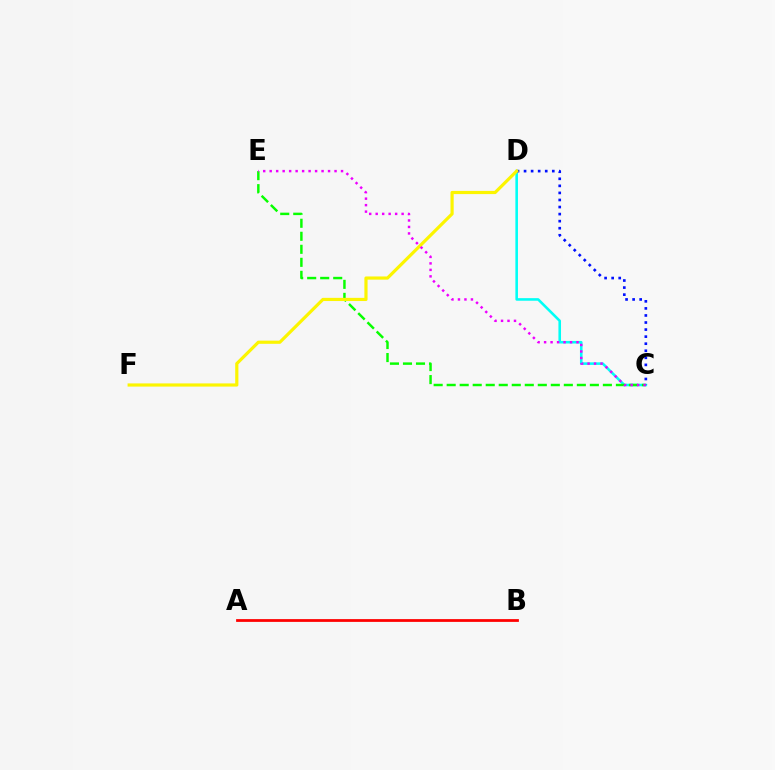{('C', 'D'): [{'color': '#00fff6', 'line_style': 'solid', 'thickness': 1.86}, {'color': '#0010ff', 'line_style': 'dotted', 'thickness': 1.92}], ('A', 'B'): [{'color': '#ff0000', 'line_style': 'solid', 'thickness': 1.99}], ('C', 'E'): [{'color': '#08ff00', 'line_style': 'dashed', 'thickness': 1.77}, {'color': '#ee00ff', 'line_style': 'dotted', 'thickness': 1.76}], ('D', 'F'): [{'color': '#fcf500', 'line_style': 'solid', 'thickness': 2.29}]}